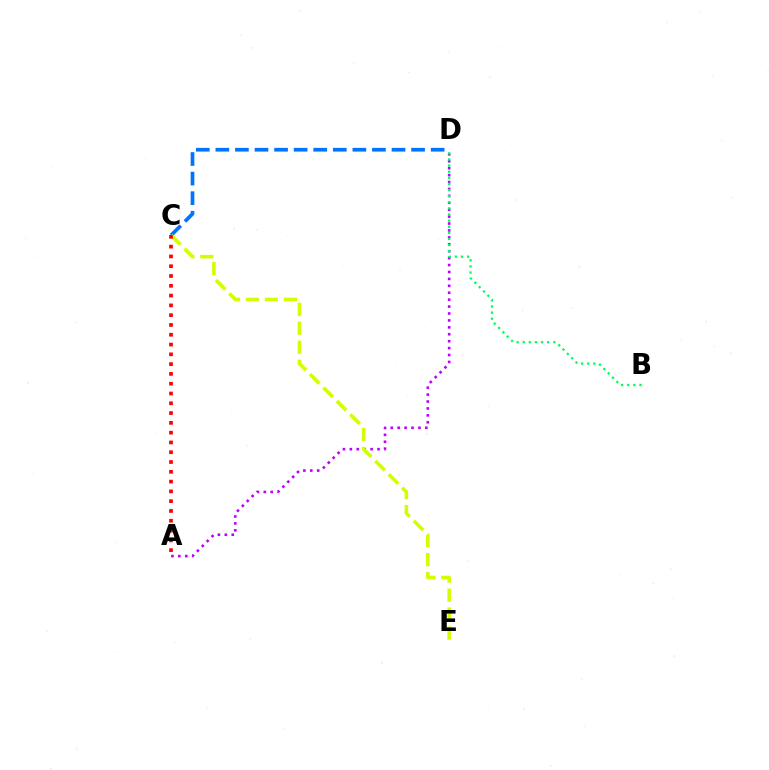{('A', 'D'): [{'color': '#b900ff', 'line_style': 'dotted', 'thickness': 1.88}], ('C', 'D'): [{'color': '#0074ff', 'line_style': 'dashed', 'thickness': 2.66}], ('B', 'D'): [{'color': '#00ff5c', 'line_style': 'dotted', 'thickness': 1.66}], ('C', 'E'): [{'color': '#d1ff00', 'line_style': 'dashed', 'thickness': 2.58}], ('A', 'C'): [{'color': '#ff0000', 'line_style': 'dotted', 'thickness': 2.66}]}